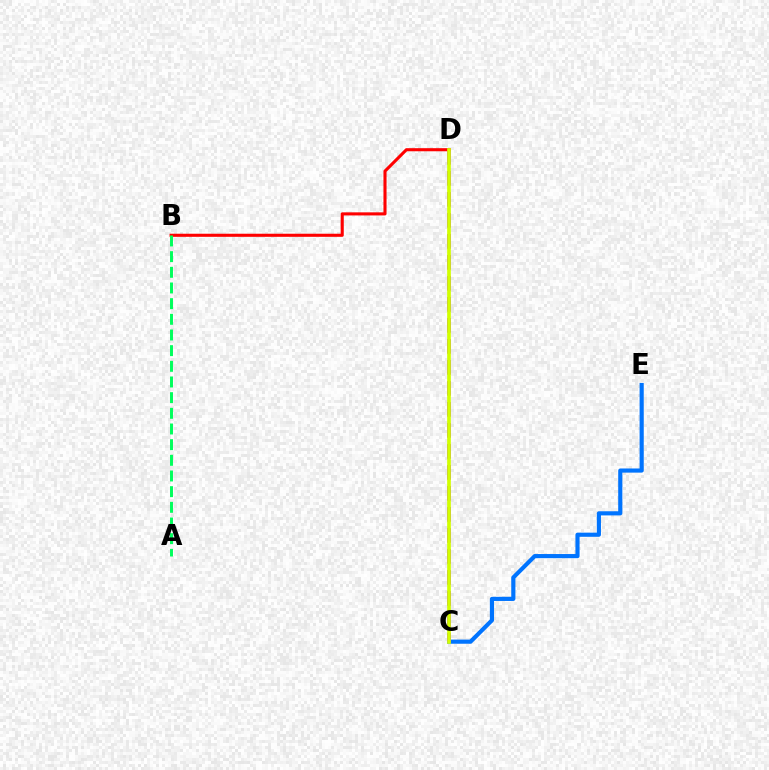{('C', 'E'): [{'color': '#0074ff', 'line_style': 'solid', 'thickness': 2.99}], ('C', 'D'): [{'color': '#b900ff', 'line_style': 'dashed', 'thickness': 2.85}, {'color': '#d1ff00', 'line_style': 'solid', 'thickness': 2.65}], ('B', 'D'): [{'color': '#ff0000', 'line_style': 'solid', 'thickness': 2.22}], ('A', 'B'): [{'color': '#00ff5c', 'line_style': 'dashed', 'thickness': 2.13}]}